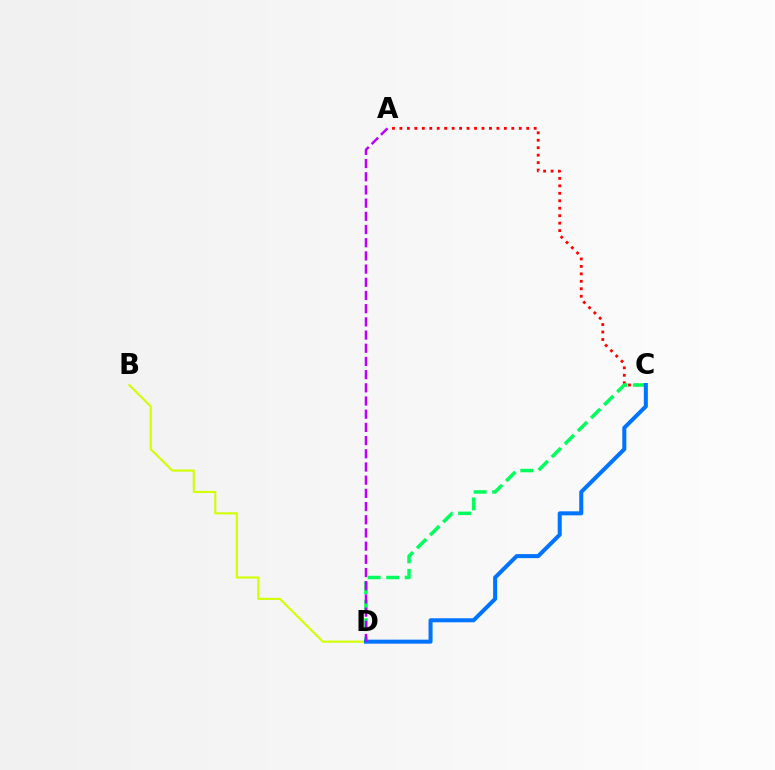{('A', 'C'): [{'color': '#ff0000', 'line_style': 'dotted', 'thickness': 2.03}], ('B', 'D'): [{'color': '#d1ff00', 'line_style': 'solid', 'thickness': 1.51}], ('C', 'D'): [{'color': '#00ff5c', 'line_style': 'dashed', 'thickness': 2.51}, {'color': '#0074ff', 'line_style': 'solid', 'thickness': 2.9}], ('A', 'D'): [{'color': '#b900ff', 'line_style': 'dashed', 'thickness': 1.79}]}